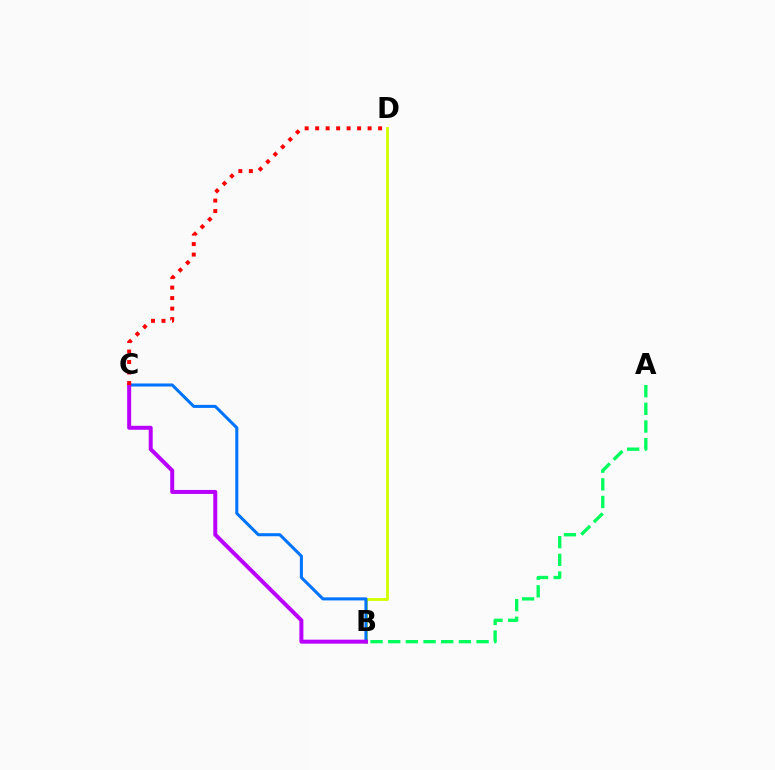{('B', 'D'): [{'color': '#d1ff00', 'line_style': 'solid', 'thickness': 2.04}], ('B', 'C'): [{'color': '#0074ff', 'line_style': 'solid', 'thickness': 2.2}, {'color': '#b900ff', 'line_style': 'solid', 'thickness': 2.87}], ('A', 'B'): [{'color': '#00ff5c', 'line_style': 'dashed', 'thickness': 2.4}], ('C', 'D'): [{'color': '#ff0000', 'line_style': 'dotted', 'thickness': 2.85}]}